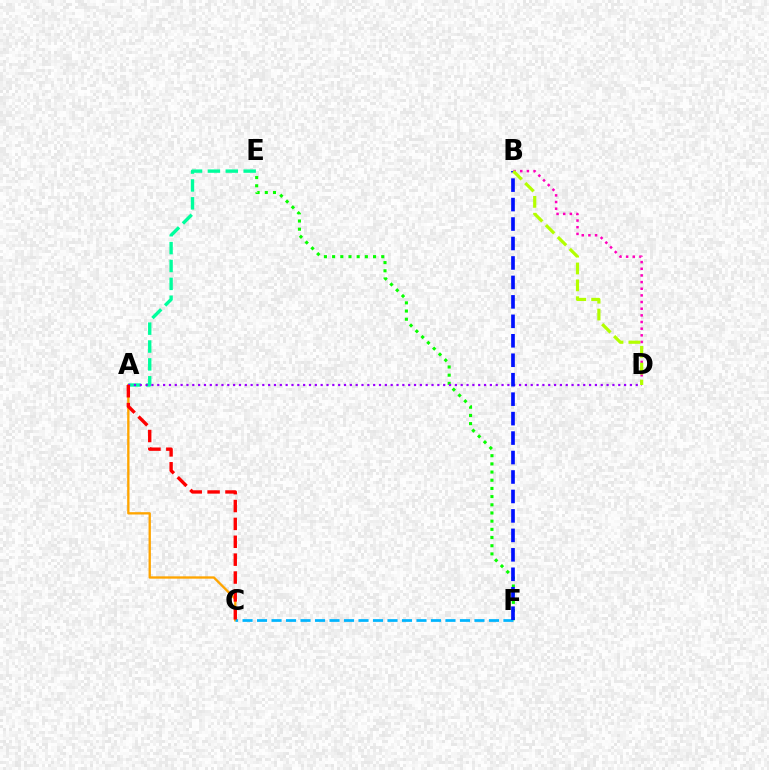{('A', 'C'): [{'color': '#ffa500', 'line_style': 'solid', 'thickness': 1.68}, {'color': '#ff0000', 'line_style': 'dashed', 'thickness': 2.43}], ('E', 'F'): [{'color': '#08ff00', 'line_style': 'dotted', 'thickness': 2.22}], ('C', 'F'): [{'color': '#00b5ff', 'line_style': 'dashed', 'thickness': 1.97}], ('A', 'E'): [{'color': '#00ff9d', 'line_style': 'dashed', 'thickness': 2.43}], ('A', 'D'): [{'color': '#9b00ff', 'line_style': 'dotted', 'thickness': 1.59}], ('B', 'F'): [{'color': '#0010ff', 'line_style': 'dashed', 'thickness': 2.64}], ('B', 'D'): [{'color': '#ff00bd', 'line_style': 'dotted', 'thickness': 1.81}, {'color': '#b3ff00', 'line_style': 'dashed', 'thickness': 2.29}]}